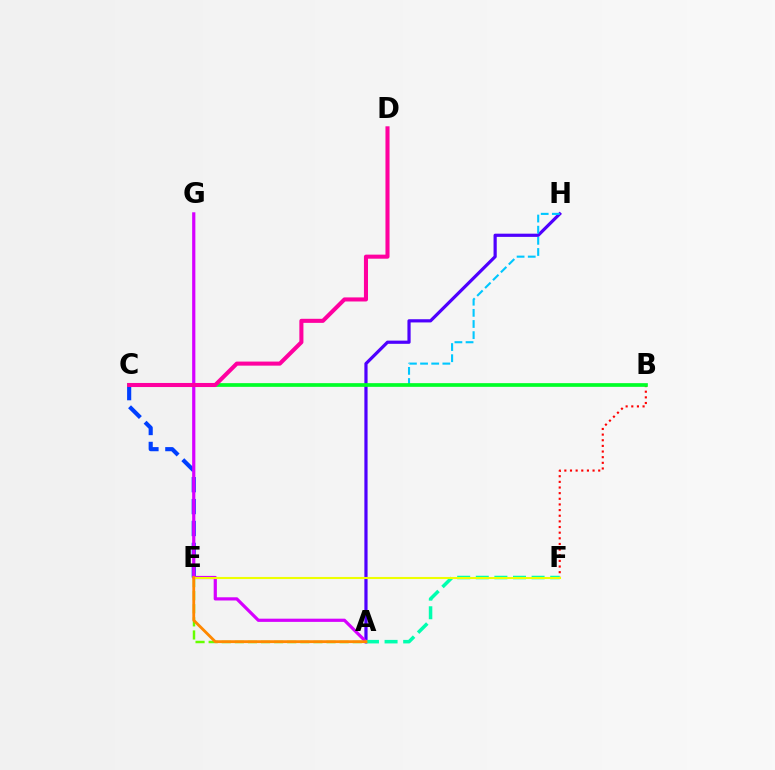{('A', 'H'): [{'color': '#4f00ff', 'line_style': 'solid', 'thickness': 2.3}], ('A', 'E'): [{'color': '#66ff00', 'line_style': 'dashed', 'thickness': 1.78}, {'color': '#ff8800', 'line_style': 'solid', 'thickness': 2.04}], ('B', 'F'): [{'color': '#ff0000', 'line_style': 'dotted', 'thickness': 1.53}], ('C', 'E'): [{'color': '#003fff', 'line_style': 'dashed', 'thickness': 2.98}], ('C', 'H'): [{'color': '#00c7ff', 'line_style': 'dashed', 'thickness': 1.51}], ('A', 'G'): [{'color': '#d600ff', 'line_style': 'solid', 'thickness': 2.3}], ('A', 'F'): [{'color': '#00ffaf', 'line_style': 'dashed', 'thickness': 2.53}], ('E', 'F'): [{'color': '#eeff00', 'line_style': 'solid', 'thickness': 1.5}], ('B', 'C'): [{'color': '#00ff27', 'line_style': 'solid', 'thickness': 2.66}], ('C', 'D'): [{'color': '#ff00a0', 'line_style': 'solid', 'thickness': 2.93}]}